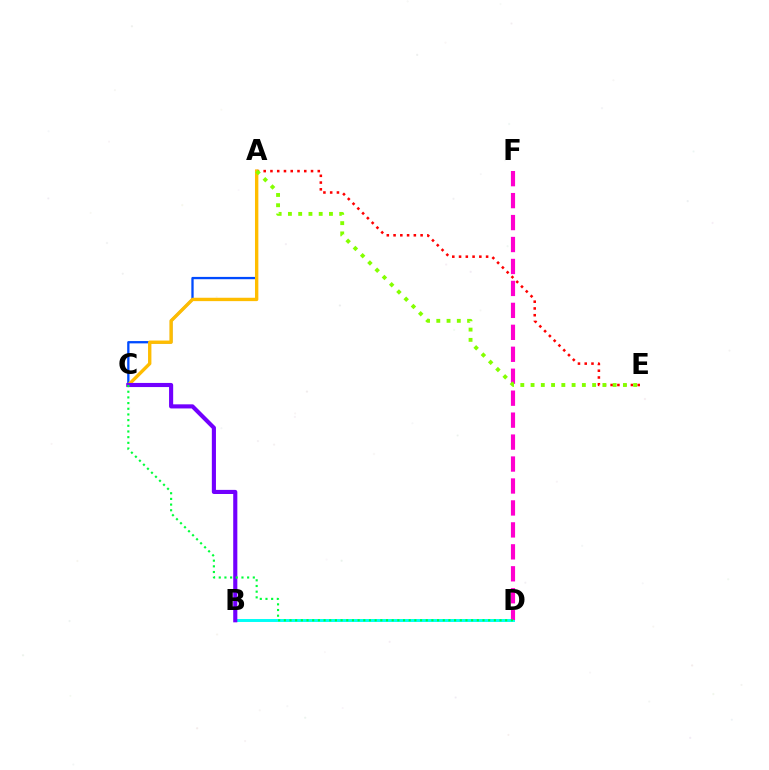{('B', 'D'): [{'color': '#00fff6', 'line_style': 'solid', 'thickness': 2.12}], ('A', 'E'): [{'color': '#ff0000', 'line_style': 'dotted', 'thickness': 1.84}, {'color': '#84ff00', 'line_style': 'dotted', 'thickness': 2.79}], ('A', 'C'): [{'color': '#004bff', 'line_style': 'solid', 'thickness': 1.66}, {'color': '#ffbd00', 'line_style': 'solid', 'thickness': 2.43}], ('D', 'F'): [{'color': '#ff00cf', 'line_style': 'dashed', 'thickness': 2.98}], ('B', 'C'): [{'color': '#7200ff', 'line_style': 'solid', 'thickness': 2.96}], ('C', 'D'): [{'color': '#00ff39', 'line_style': 'dotted', 'thickness': 1.54}]}